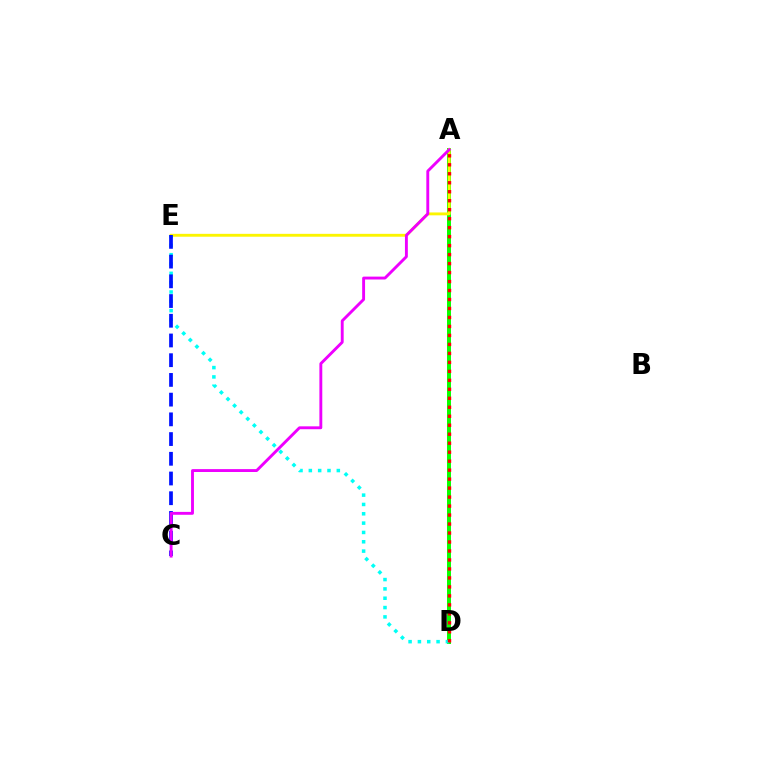{('A', 'D'): [{'color': '#08ff00', 'line_style': 'solid', 'thickness': 2.86}, {'color': '#ff0000', 'line_style': 'dotted', 'thickness': 2.44}], ('A', 'E'): [{'color': '#fcf500', 'line_style': 'solid', 'thickness': 2.07}], ('D', 'E'): [{'color': '#00fff6', 'line_style': 'dotted', 'thickness': 2.54}], ('C', 'E'): [{'color': '#0010ff', 'line_style': 'dashed', 'thickness': 2.68}], ('A', 'C'): [{'color': '#ee00ff', 'line_style': 'solid', 'thickness': 2.08}]}